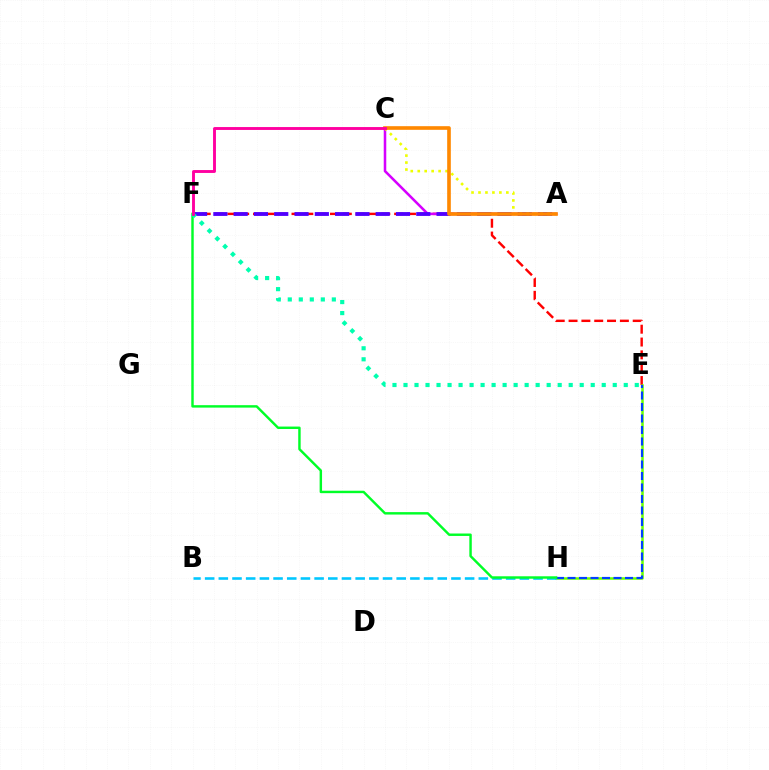{('E', 'F'): [{'color': '#ff0000', 'line_style': 'dashed', 'thickness': 1.74}, {'color': '#00ffaf', 'line_style': 'dotted', 'thickness': 2.99}], ('E', 'H'): [{'color': '#66ff00', 'line_style': 'solid', 'thickness': 1.81}, {'color': '#003fff', 'line_style': 'dashed', 'thickness': 1.56}], ('A', 'C'): [{'color': '#d600ff', 'line_style': 'solid', 'thickness': 1.83}, {'color': '#eeff00', 'line_style': 'dotted', 'thickness': 1.89}, {'color': '#ff8800', 'line_style': 'solid', 'thickness': 2.62}], ('B', 'H'): [{'color': '#00c7ff', 'line_style': 'dashed', 'thickness': 1.86}], ('A', 'F'): [{'color': '#4f00ff', 'line_style': 'dashed', 'thickness': 2.76}], ('F', 'H'): [{'color': '#00ff27', 'line_style': 'solid', 'thickness': 1.75}], ('C', 'F'): [{'color': '#ff00a0', 'line_style': 'solid', 'thickness': 2.08}]}